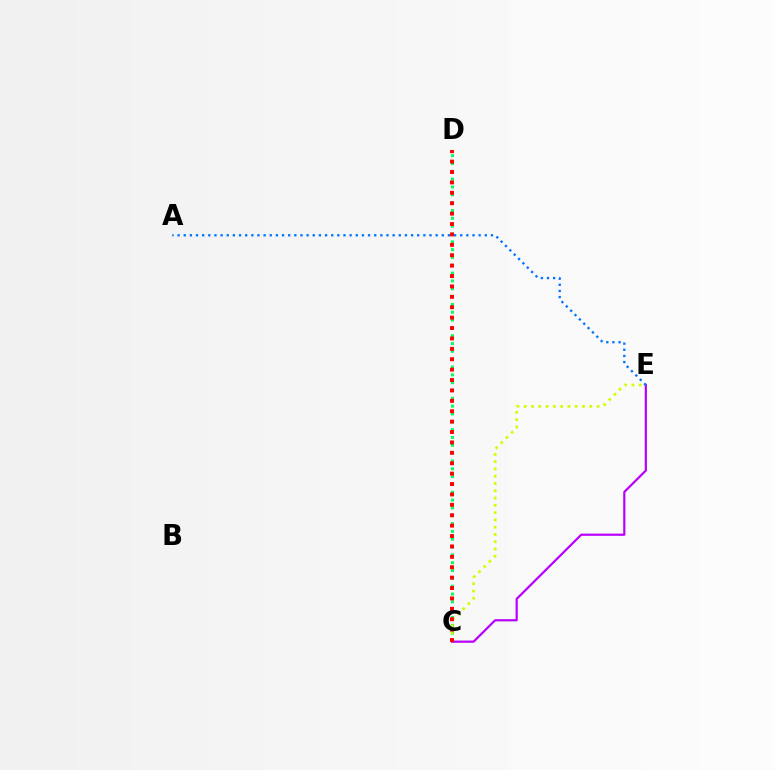{('C', 'D'): [{'color': '#00ff5c', 'line_style': 'dotted', 'thickness': 2.13}, {'color': '#ff0000', 'line_style': 'dotted', 'thickness': 2.83}], ('C', 'E'): [{'color': '#b900ff', 'line_style': 'solid', 'thickness': 1.59}, {'color': '#d1ff00', 'line_style': 'dotted', 'thickness': 1.98}], ('A', 'E'): [{'color': '#0074ff', 'line_style': 'dotted', 'thickness': 1.67}]}